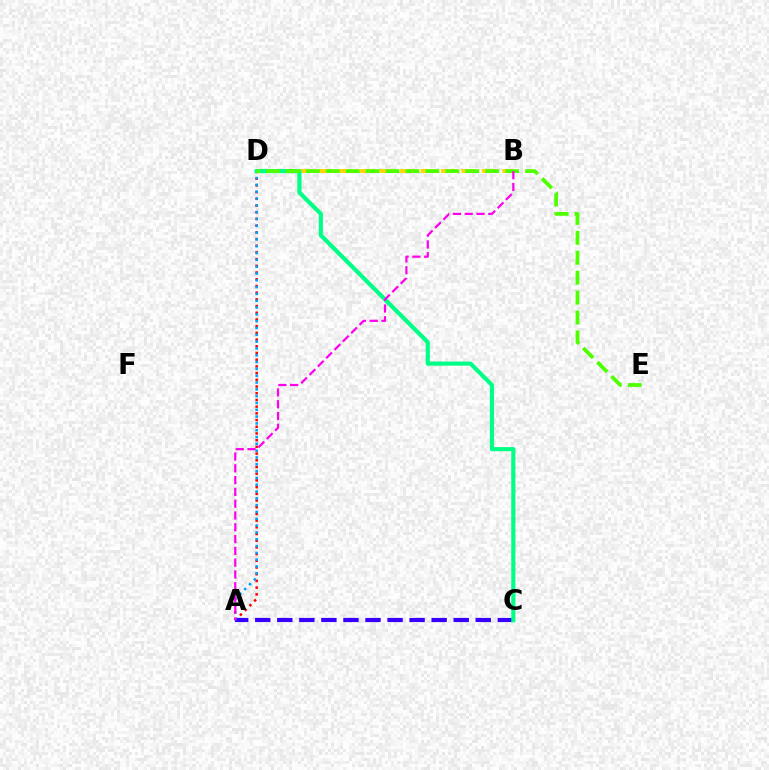{('A', 'D'): [{'color': '#ff0000', 'line_style': 'dotted', 'thickness': 1.82}, {'color': '#009eff', 'line_style': 'dotted', 'thickness': 1.85}], ('A', 'C'): [{'color': '#3700ff', 'line_style': 'dashed', 'thickness': 3.0}], ('B', 'D'): [{'color': '#ffd500', 'line_style': 'dashed', 'thickness': 2.78}], ('C', 'D'): [{'color': '#00ff86', 'line_style': 'solid', 'thickness': 2.99}], ('D', 'E'): [{'color': '#4fff00', 'line_style': 'dashed', 'thickness': 2.71}], ('A', 'B'): [{'color': '#ff00ed', 'line_style': 'dashed', 'thickness': 1.6}]}